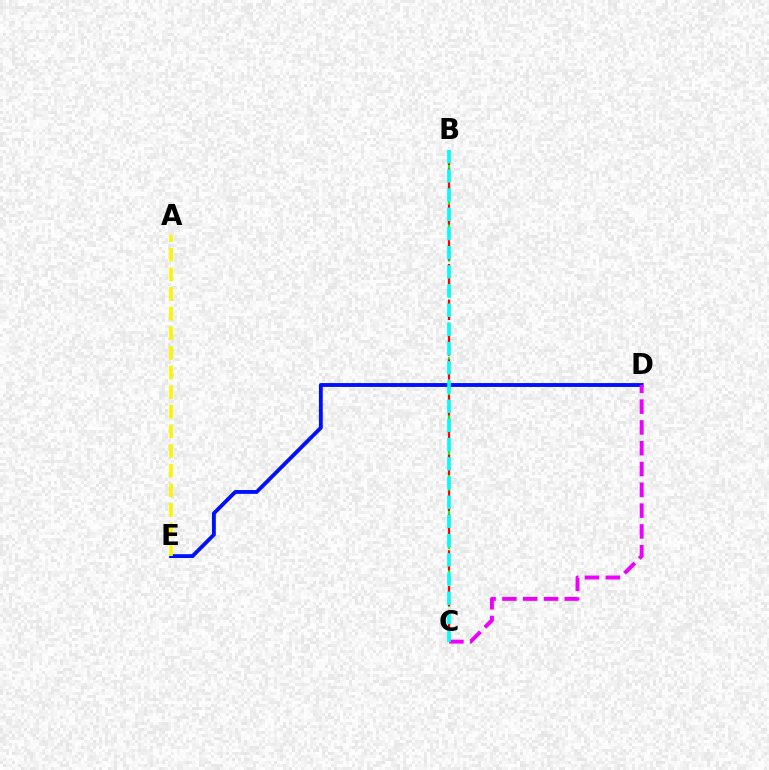{('B', 'C'): [{'color': '#08ff00', 'line_style': 'dashed', 'thickness': 1.56}, {'color': '#ff0000', 'line_style': 'dashed', 'thickness': 1.62}, {'color': '#00fff6', 'line_style': 'dashed', 'thickness': 2.61}], ('D', 'E'): [{'color': '#0010ff', 'line_style': 'solid', 'thickness': 2.78}], ('A', 'E'): [{'color': '#fcf500', 'line_style': 'dashed', 'thickness': 2.67}], ('C', 'D'): [{'color': '#ee00ff', 'line_style': 'dashed', 'thickness': 2.83}]}